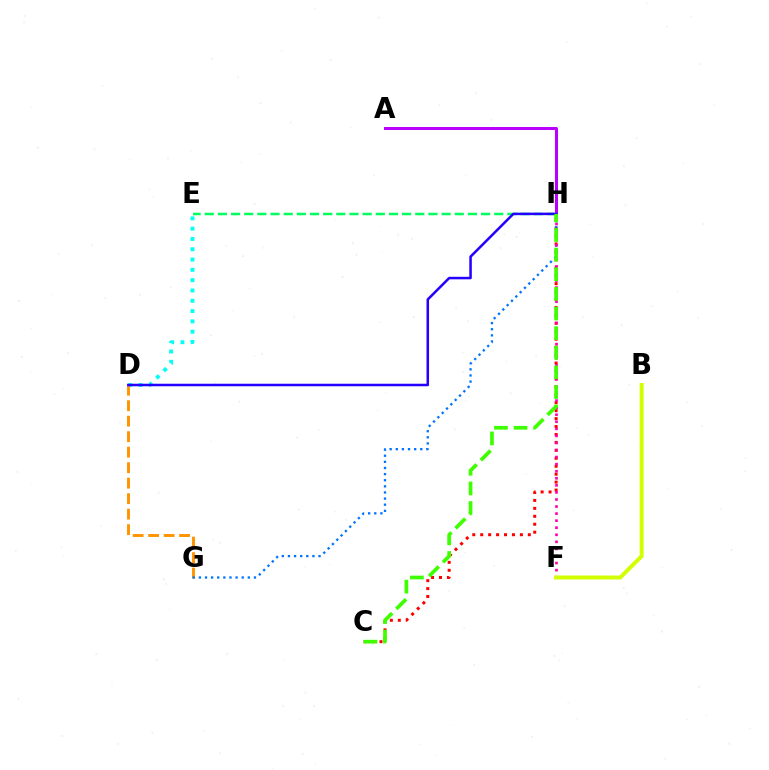{('A', 'H'): [{'color': '#b900ff', 'line_style': 'solid', 'thickness': 2.18}], ('C', 'H'): [{'color': '#ff0000', 'line_style': 'dotted', 'thickness': 2.16}, {'color': '#3dff00', 'line_style': 'dashed', 'thickness': 2.66}], ('D', 'E'): [{'color': '#00fff6', 'line_style': 'dotted', 'thickness': 2.8}], ('D', 'G'): [{'color': '#ff9400', 'line_style': 'dashed', 'thickness': 2.1}], ('E', 'H'): [{'color': '#00ff5c', 'line_style': 'dashed', 'thickness': 1.79}], ('G', 'H'): [{'color': '#0074ff', 'line_style': 'dotted', 'thickness': 1.66}], ('F', 'H'): [{'color': '#ff00ac', 'line_style': 'dotted', 'thickness': 1.92}], ('D', 'H'): [{'color': '#2500ff', 'line_style': 'solid', 'thickness': 1.82}], ('B', 'F'): [{'color': '#d1ff00', 'line_style': 'solid', 'thickness': 2.86}]}